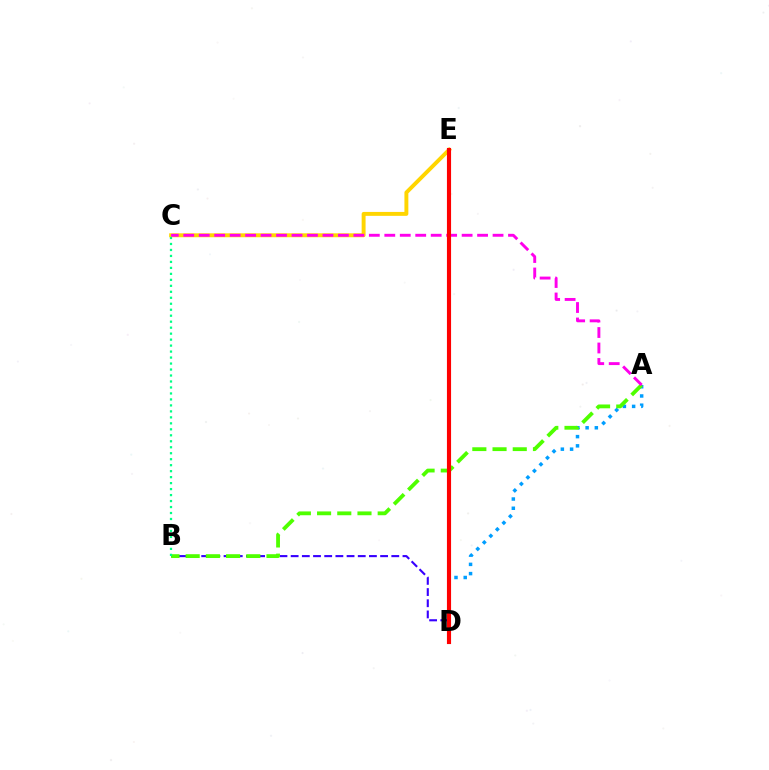{('C', 'E'): [{'color': '#ffd500', 'line_style': 'solid', 'thickness': 2.83}], ('B', 'D'): [{'color': '#3700ff', 'line_style': 'dashed', 'thickness': 1.52}], ('A', 'D'): [{'color': '#009eff', 'line_style': 'dotted', 'thickness': 2.51}], ('A', 'B'): [{'color': '#4fff00', 'line_style': 'dashed', 'thickness': 2.74}], ('A', 'C'): [{'color': '#ff00ed', 'line_style': 'dashed', 'thickness': 2.1}], ('B', 'C'): [{'color': '#00ff86', 'line_style': 'dotted', 'thickness': 1.62}], ('D', 'E'): [{'color': '#ff0000', 'line_style': 'solid', 'thickness': 2.98}]}